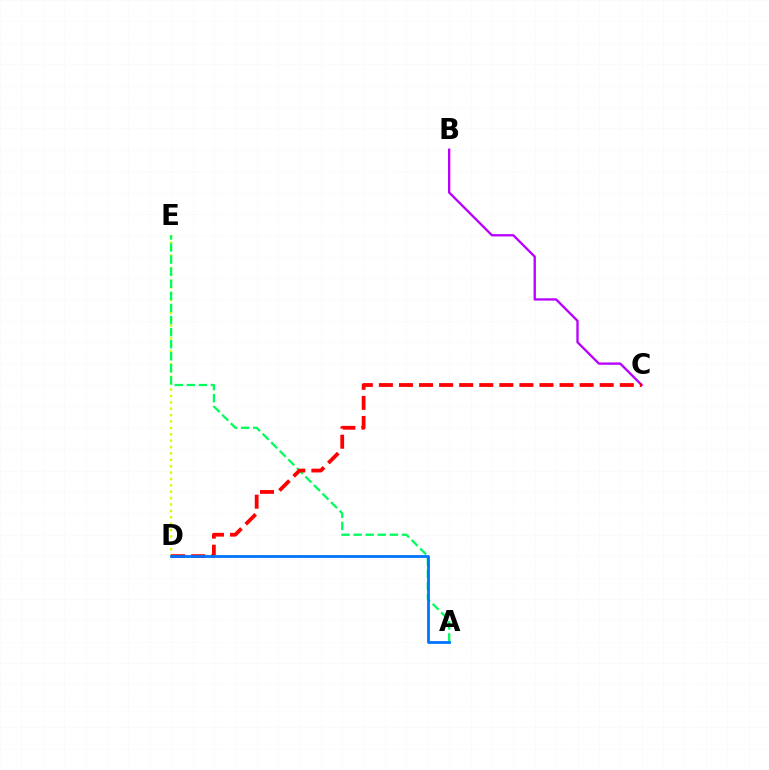{('B', 'C'): [{'color': '#b900ff', 'line_style': 'solid', 'thickness': 1.68}], ('D', 'E'): [{'color': '#d1ff00', 'line_style': 'dotted', 'thickness': 1.74}], ('A', 'E'): [{'color': '#00ff5c', 'line_style': 'dashed', 'thickness': 1.64}], ('C', 'D'): [{'color': '#ff0000', 'line_style': 'dashed', 'thickness': 2.73}], ('A', 'D'): [{'color': '#0074ff', 'line_style': 'solid', 'thickness': 2.0}]}